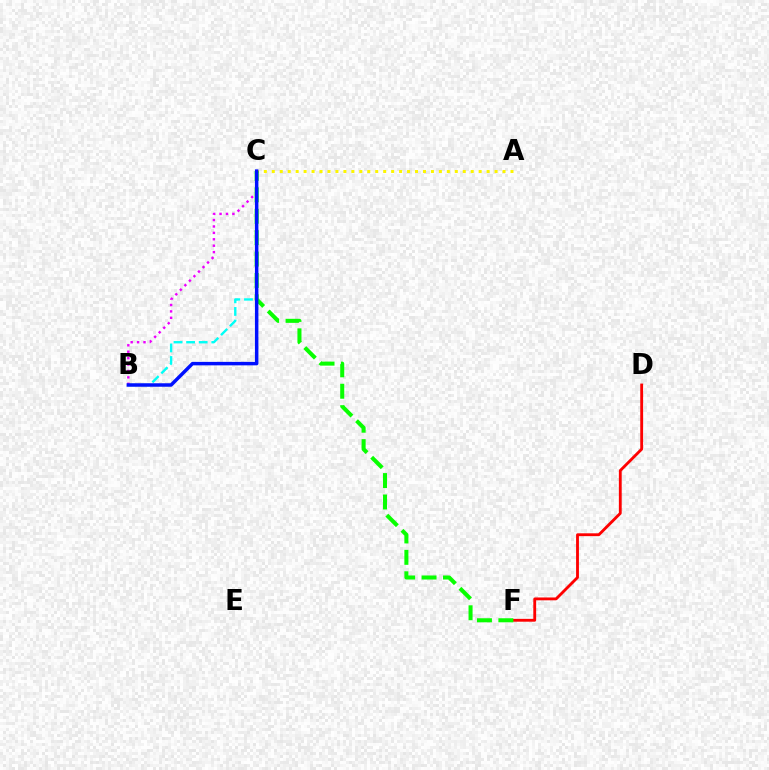{('D', 'F'): [{'color': '#ff0000', 'line_style': 'solid', 'thickness': 2.04}], ('B', 'C'): [{'color': '#00fff6', 'line_style': 'dashed', 'thickness': 1.71}, {'color': '#ee00ff', 'line_style': 'dotted', 'thickness': 1.74}, {'color': '#0010ff', 'line_style': 'solid', 'thickness': 2.5}], ('A', 'C'): [{'color': '#fcf500', 'line_style': 'dotted', 'thickness': 2.16}], ('C', 'F'): [{'color': '#08ff00', 'line_style': 'dashed', 'thickness': 2.91}]}